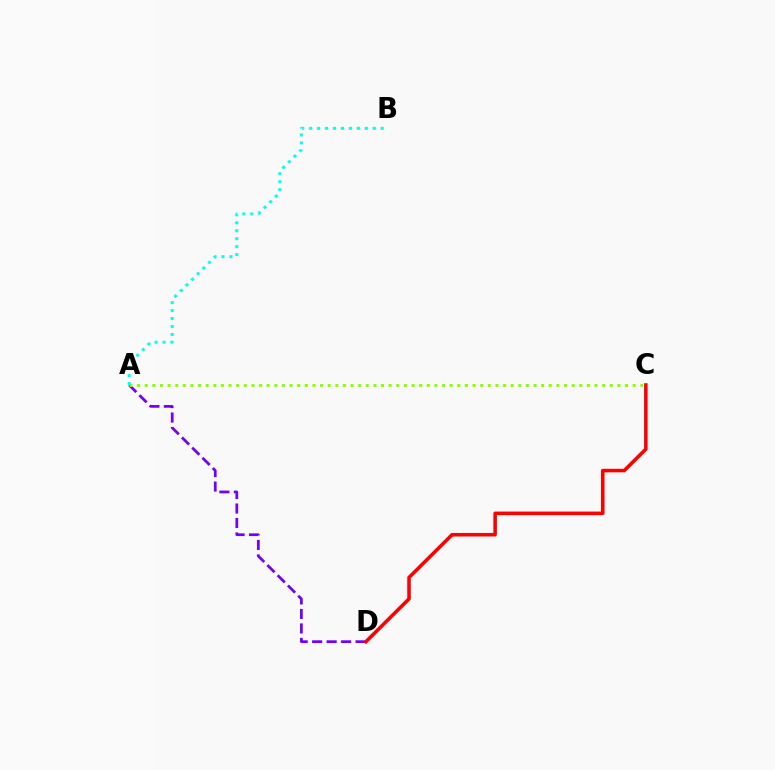{('A', 'D'): [{'color': '#7200ff', 'line_style': 'dashed', 'thickness': 1.97}], ('A', 'C'): [{'color': '#84ff00', 'line_style': 'dotted', 'thickness': 2.07}], ('A', 'B'): [{'color': '#00fff6', 'line_style': 'dotted', 'thickness': 2.16}], ('C', 'D'): [{'color': '#ff0000', 'line_style': 'solid', 'thickness': 2.56}]}